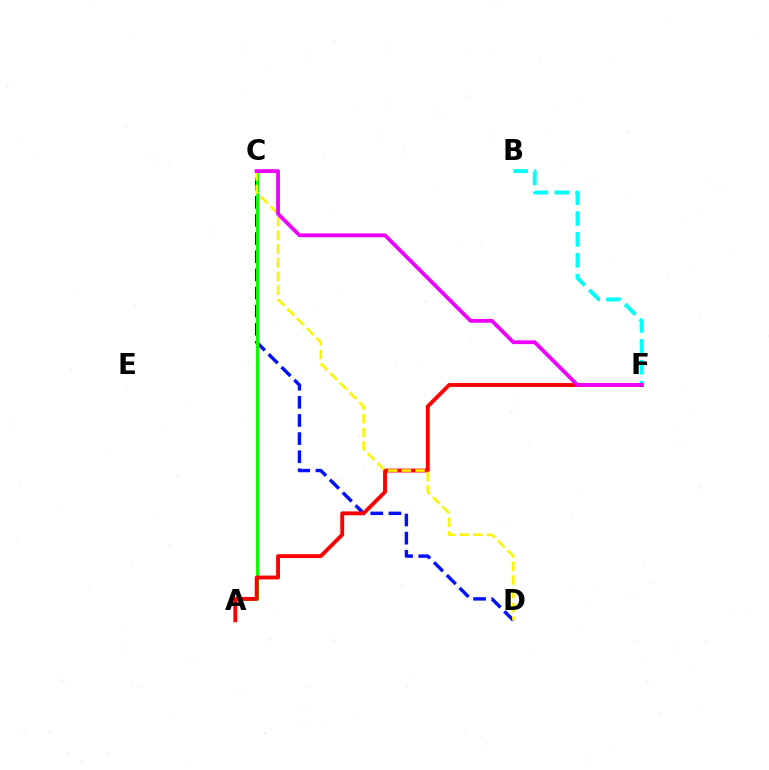{('B', 'F'): [{'color': '#00fff6', 'line_style': 'dashed', 'thickness': 2.83}], ('C', 'D'): [{'color': '#0010ff', 'line_style': 'dashed', 'thickness': 2.46}, {'color': '#fcf500', 'line_style': 'dashed', 'thickness': 1.86}], ('A', 'C'): [{'color': '#08ff00', 'line_style': 'solid', 'thickness': 2.17}], ('A', 'F'): [{'color': '#ff0000', 'line_style': 'solid', 'thickness': 2.79}], ('C', 'F'): [{'color': '#ee00ff', 'line_style': 'solid', 'thickness': 2.74}]}